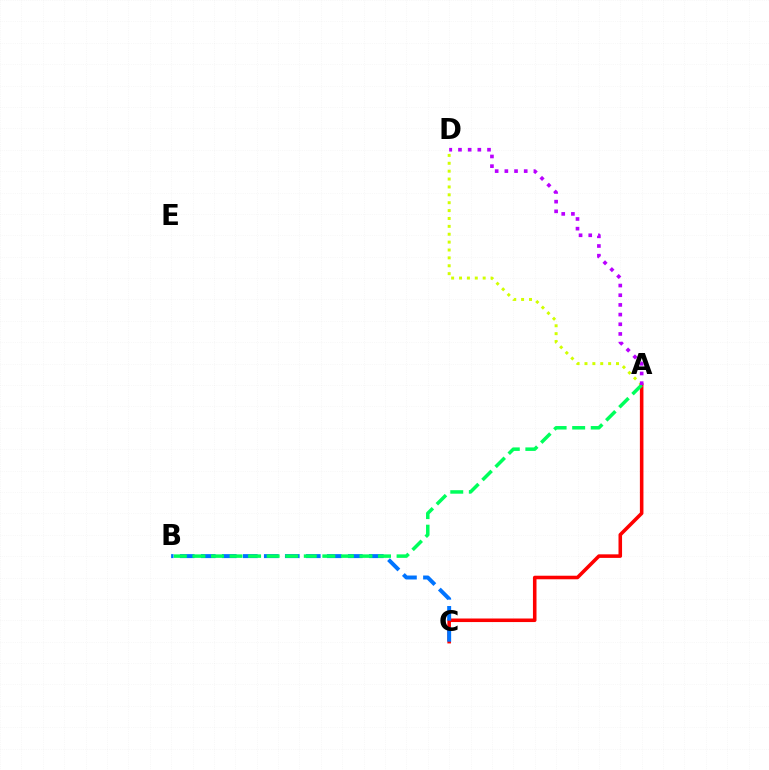{('A', 'C'): [{'color': '#ff0000', 'line_style': 'solid', 'thickness': 2.56}], ('B', 'C'): [{'color': '#0074ff', 'line_style': 'dashed', 'thickness': 2.85}], ('A', 'D'): [{'color': '#d1ff00', 'line_style': 'dotted', 'thickness': 2.14}, {'color': '#b900ff', 'line_style': 'dotted', 'thickness': 2.63}], ('A', 'B'): [{'color': '#00ff5c', 'line_style': 'dashed', 'thickness': 2.52}]}